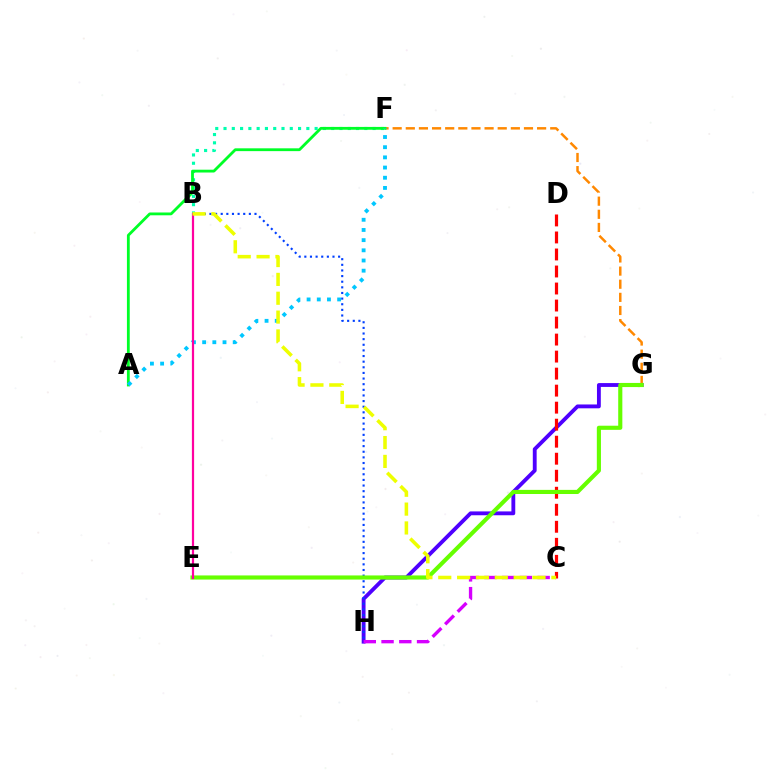{('B', 'F'): [{'color': '#00ffaf', 'line_style': 'dotted', 'thickness': 2.25}], ('G', 'H'): [{'color': '#4f00ff', 'line_style': 'solid', 'thickness': 2.77}], ('F', 'G'): [{'color': '#ff8800', 'line_style': 'dashed', 'thickness': 1.78}], ('C', 'H'): [{'color': '#d600ff', 'line_style': 'dashed', 'thickness': 2.41}], ('B', 'H'): [{'color': '#003fff', 'line_style': 'dotted', 'thickness': 1.53}], ('A', 'F'): [{'color': '#00ff27', 'line_style': 'solid', 'thickness': 2.02}, {'color': '#00c7ff', 'line_style': 'dotted', 'thickness': 2.77}], ('C', 'D'): [{'color': '#ff0000', 'line_style': 'dashed', 'thickness': 2.31}], ('E', 'G'): [{'color': '#66ff00', 'line_style': 'solid', 'thickness': 2.97}], ('B', 'E'): [{'color': '#ff00a0', 'line_style': 'solid', 'thickness': 1.59}], ('B', 'C'): [{'color': '#eeff00', 'line_style': 'dashed', 'thickness': 2.56}]}